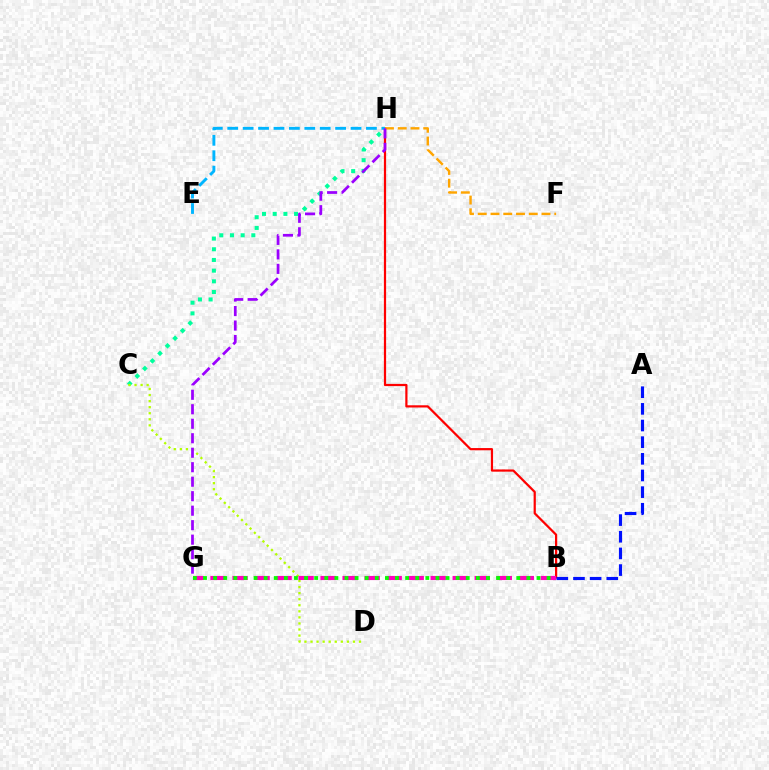{('B', 'H'): [{'color': '#ff0000', 'line_style': 'solid', 'thickness': 1.6}], ('A', 'B'): [{'color': '#0010ff', 'line_style': 'dashed', 'thickness': 2.26}], ('C', 'H'): [{'color': '#00ff9d', 'line_style': 'dotted', 'thickness': 2.9}], ('C', 'D'): [{'color': '#b3ff00', 'line_style': 'dotted', 'thickness': 1.65}], ('B', 'G'): [{'color': '#ff00bd', 'line_style': 'dashed', 'thickness': 2.99}, {'color': '#08ff00', 'line_style': 'dotted', 'thickness': 2.75}], ('F', 'H'): [{'color': '#ffa500', 'line_style': 'dashed', 'thickness': 1.73}], ('E', 'H'): [{'color': '#00b5ff', 'line_style': 'dashed', 'thickness': 2.09}], ('G', 'H'): [{'color': '#9b00ff', 'line_style': 'dashed', 'thickness': 1.97}]}